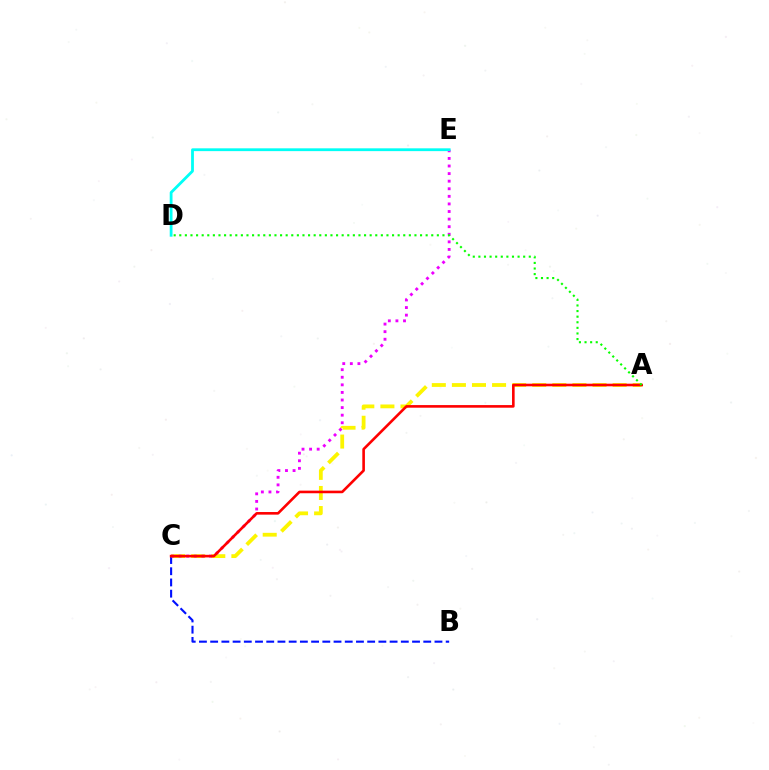{('A', 'C'): [{'color': '#fcf500', 'line_style': 'dashed', 'thickness': 2.73}, {'color': '#ff0000', 'line_style': 'solid', 'thickness': 1.88}], ('B', 'C'): [{'color': '#0010ff', 'line_style': 'dashed', 'thickness': 1.52}], ('C', 'E'): [{'color': '#ee00ff', 'line_style': 'dotted', 'thickness': 2.06}], ('A', 'D'): [{'color': '#08ff00', 'line_style': 'dotted', 'thickness': 1.52}], ('D', 'E'): [{'color': '#00fff6', 'line_style': 'solid', 'thickness': 2.02}]}